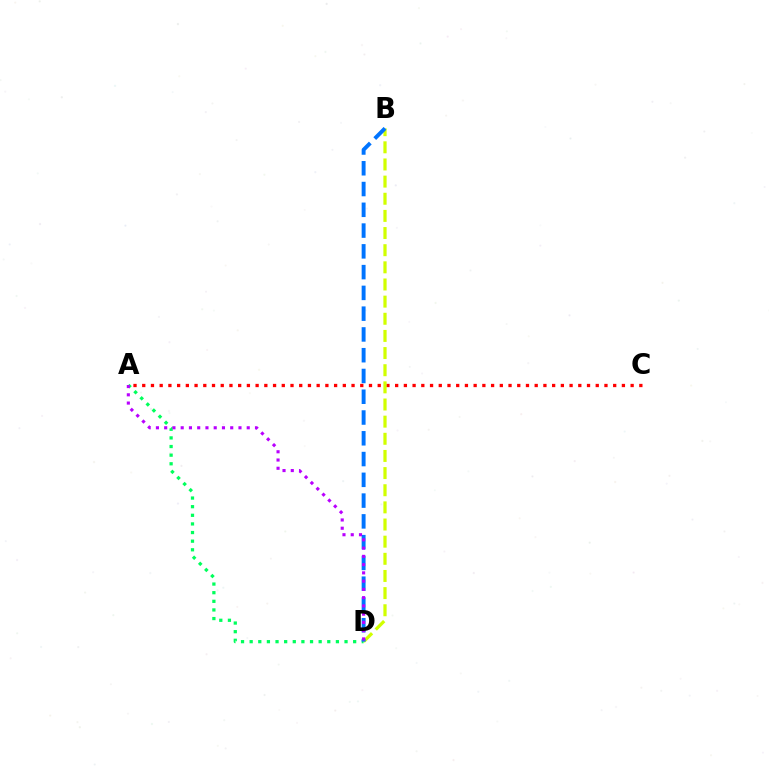{('A', 'D'): [{'color': '#00ff5c', 'line_style': 'dotted', 'thickness': 2.34}, {'color': '#b900ff', 'line_style': 'dotted', 'thickness': 2.24}], ('A', 'C'): [{'color': '#ff0000', 'line_style': 'dotted', 'thickness': 2.37}], ('B', 'D'): [{'color': '#d1ff00', 'line_style': 'dashed', 'thickness': 2.33}, {'color': '#0074ff', 'line_style': 'dashed', 'thickness': 2.82}]}